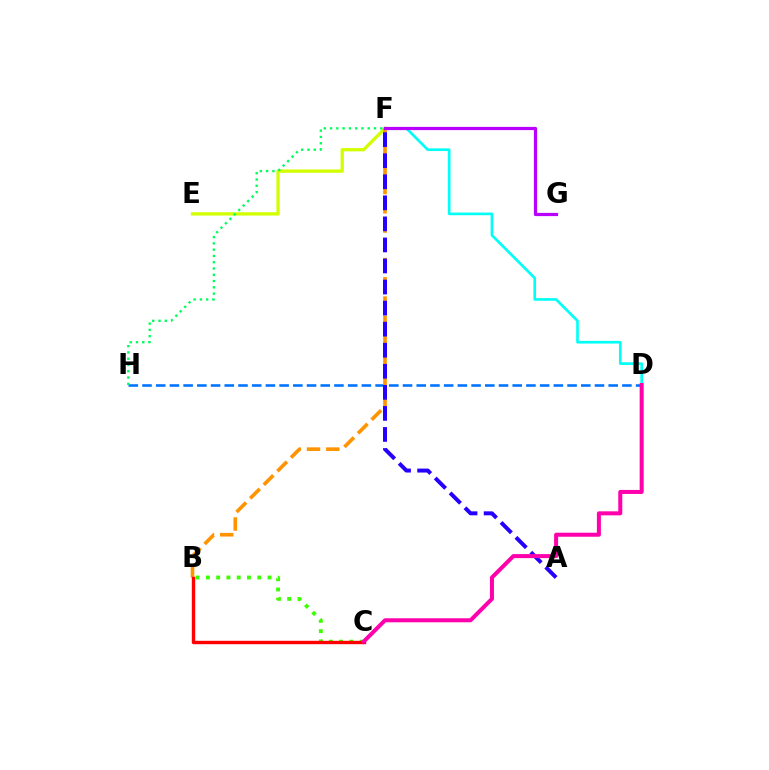{('E', 'F'): [{'color': '#d1ff00', 'line_style': 'solid', 'thickness': 2.37}], ('B', 'C'): [{'color': '#3dff00', 'line_style': 'dotted', 'thickness': 2.79}, {'color': '#ff0000', 'line_style': 'solid', 'thickness': 2.44}], ('D', 'H'): [{'color': '#0074ff', 'line_style': 'dashed', 'thickness': 1.86}], ('F', 'H'): [{'color': '#00ff5c', 'line_style': 'dotted', 'thickness': 1.71}], ('D', 'F'): [{'color': '#00fff6', 'line_style': 'solid', 'thickness': 1.91}], ('B', 'F'): [{'color': '#ff9400', 'line_style': 'dashed', 'thickness': 2.62}], ('A', 'F'): [{'color': '#2500ff', 'line_style': 'dashed', 'thickness': 2.86}], ('F', 'G'): [{'color': '#b900ff', 'line_style': 'solid', 'thickness': 2.32}], ('C', 'D'): [{'color': '#ff00ac', 'line_style': 'solid', 'thickness': 2.89}]}